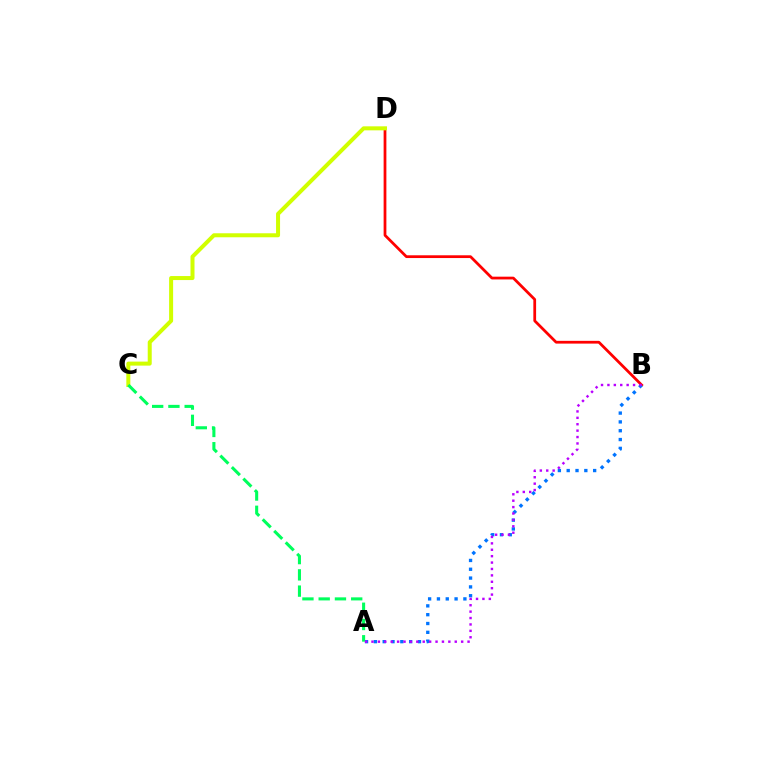{('B', 'D'): [{'color': '#ff0000', 'line_style': 'solid', 'thickness': 1.99}], ('C', 'D'): [{'color': '#d1ff00', 'line_style': 'solid', 'thickness': 2.89}], ('A', 'B'): [{'color': '#0074ff', 'line_style': 'dotted', 'thickness': 2.4}, {'color': '#b900ff', 'line_style': 'dotted', 'thickness': 1.74}], ('A', 'C'): [{'color': '#00ff5c', 'line_style': 'dashed', 'thickness': 2.21}]}